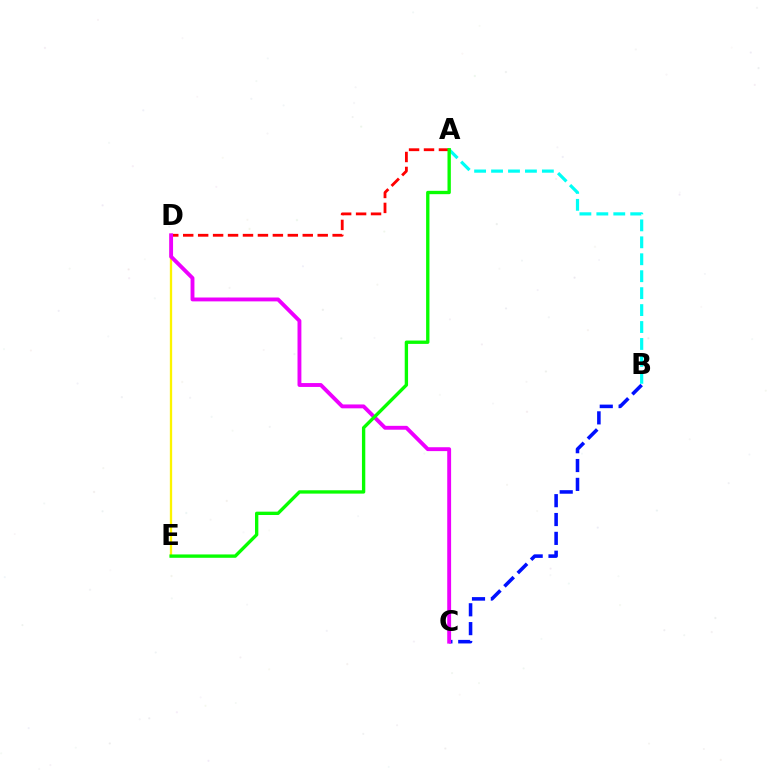{('D', 'E'): [{'color': '#fcf500', 'line_style': 'solid', 'thickness': 1.66}], ('B', 'C'): [{'color': '#0010ff', 'line_style': 'dashed', 'thickness': 2.56}], ('A', 'D'): [{'color': '#ff0000', 'line_style': 'dashed', 'thickness': 2.03}], ('C', 'D'): [{'color': '#ee00ff', 'line_style': 'solid', 'thickness': 2.79}], ('A', 'B'): [{'color': '#00fff6', 'line_style': 'dashed', 'thickness': 2.3}], ('A', 'E'): [{'color': '#08ff00', 'line_style': 'solid', 'thickness': 2.41}]}